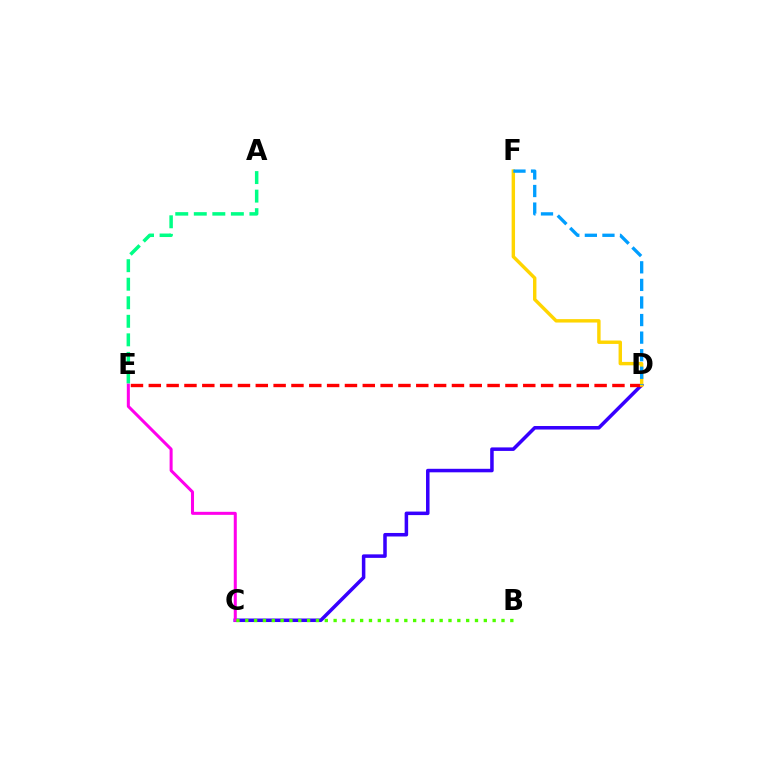{('C', 'D'): [{'color': '#3700ff', 'line_style': 'solid', 'thickness': 2.54}], ('C', 'E'): [{'color': '#ff00ed', 'line_style': 'solid', 'thickness': 2.18}], ('B', 'C'): [{'color': '#4fff00', 'line_style': 'dotted', 'thickness': 2.4}], ('D', 'E'): [{'color': '#ff0000', 'line_style': 'dashed', 'thickness': 2.42}], ('D', 'F'): [{'color': '#ffd500', 'line_style': 'solid', 'thickness': 2.46}, {'color': '#009eff', 'line_style': 'dashed', 'thickness': 2.39}], ('A', 'E'): [{'color': '#00ff86', 'line_style': 'dashed', 'thickness': 2.52}]}